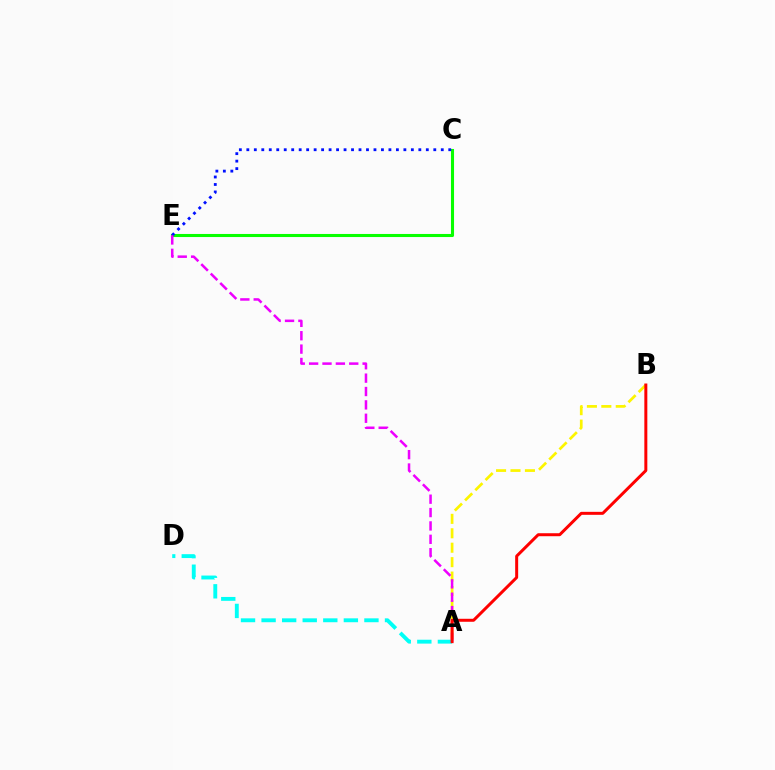{('C', 'E'): [{'color': '#08ff00', 'line_style': 'solid', 'thickness': 2.21}, {'color': '#0010ff', 'line_style': 'dotted', 'thickness': 2.03}], ('A', 'B'): [{'color': '#fcf500', 'line_style': 'dashed', 'thickness': 1.96}, {'color': '#ff0000', 'line_style': 'solid', 'thickness': 2.15}], ('A', 'E'): [{'color': '#ee00ff', 'line_style': 'dashed', 'thickness': 1.82}], ('A', 'D'): [{'color': '#00fff6', 'line_style': 'dashed', 'thickness': 2.79}]}